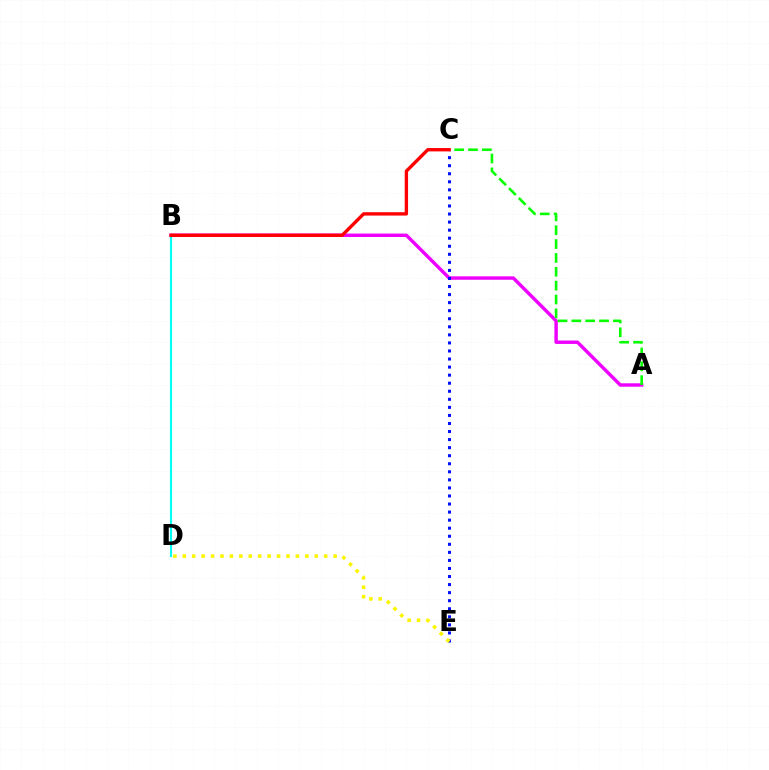{('A', 'B'): [{'color': '#ee00ff', 'line_style': 'solid', 'thickness': 2.46}], ('B', 'D'): [{'color': '#00fff6', 'line_style': 'solid', 'thickness': 1.54}], ('A', 'C'): [{'color': '#08ff00', 'line_style': 'dashed', 'thickness': 1.88}], ('C', 'E'): [{'color': '#0010ff', 'line_style': 'dotted', 'thickness': 2.19}], ('B', 'C'): [{'color': '#ff0000', 'line_style': 'solid', 'thickness': 2.42}], ('D', 'E'): [{'color': '#fcf500', 'line_style': 'dotted', 'thickness': 2.56}]}